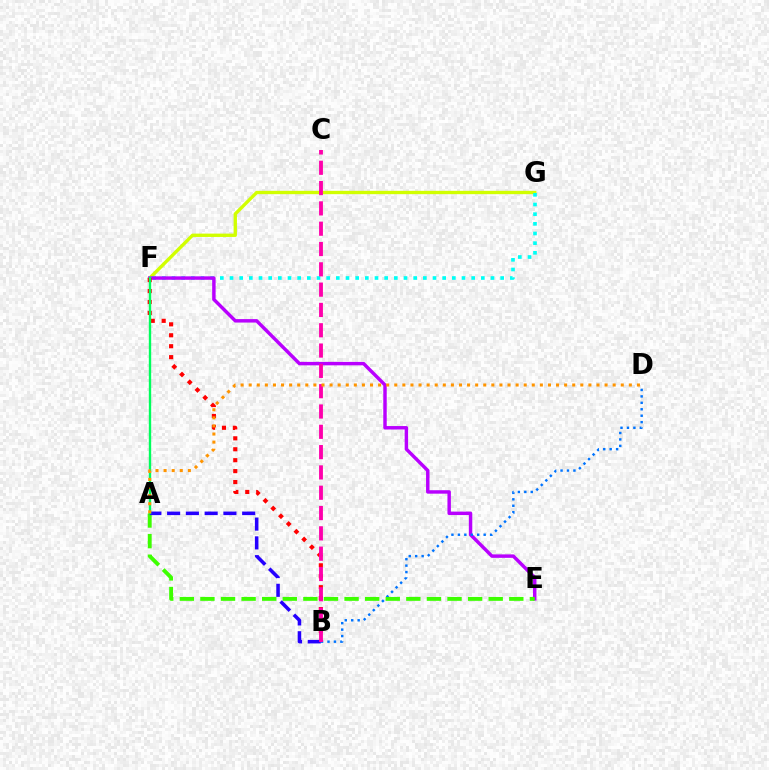{('F', 'G'): [{'color': '#d1ff00', 'line_style': 'solid', 'thickness': 2.41}, {'color': '#00fff6', 'line_style': 'dotted', 'thickness': 2.63}], ('E', 'F'): [{'color': '#b900ff', 'line_style': 'solid', 'thickness': 2.48}], ('B', 'D'): [{'color': '#0074ff', 'line_style': 'dotted', 'thickness': 1.75}], ('A', 'E'): [{'color': '#3dff00', 'line_style': 'dashed', 'thickness': 2.8}], ('B', 'F'): [{'color': '#ff0000', 'line_style': 'dotted', 'thickness': 2.97}], ('A', 'B'): [{'color': '#2500ff', 'line_style': 'dashed', 'thickness': 2.55}], ('B', 'C'): [{'color': '#ff00ac', 'line_style': 'dashed', 'thickness': 2.76}], ('A', 'F'): [{'color': '#00ff5c', 'line_style': 'solid', 'thickness': 1.71}], ('A', 'D'): [{'color': '#ff9400', 'line_style': 'dotted', 'thickness': 2.2}]}